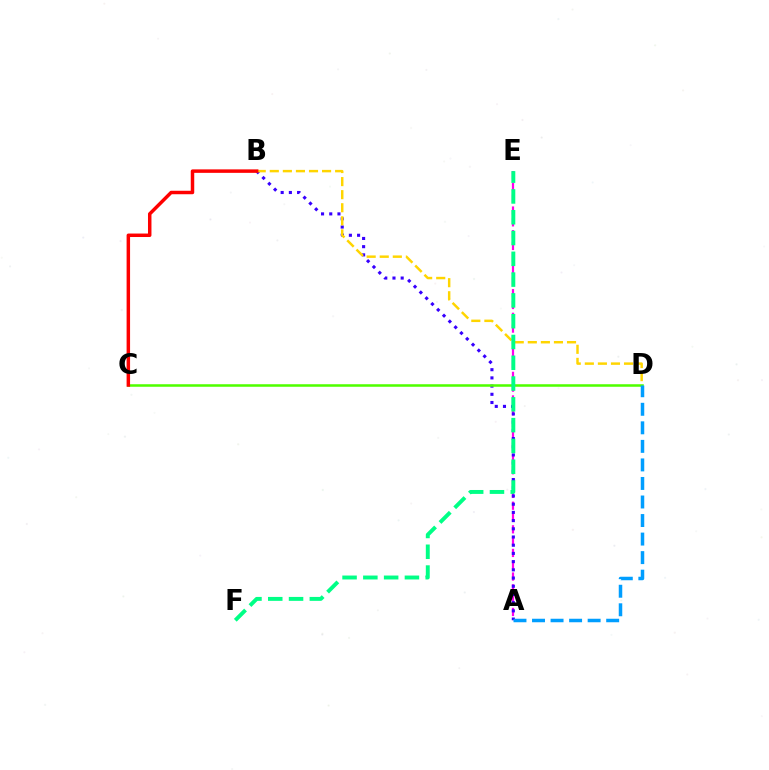{('A', 'E'): [{'color': '#ff00ed', 'line_style': 'dashed', 'thickness': 1.6}], ('A', 'B'): [{'color': '#3700ff', 'line_style': 'dotted', 'thickness': 2.23}], ('B', 'D'): [{'color': '#ffd500', 'line_style': 'dashed', 'thickness': 1.78}], ('C', 'D'): [{'color': '#4fff00', 'line_style': 'solid', 'thickness': 1.82}], ('E', 'F'): [{'color': '#00ff86', 'line_style': 'dashed', 'thickness': 2.82}], ('B', 'C'): [{'color': '#ff0000', 'line_style': 'solid', 'thickness': 2.5}], ('A', 'D'): [{'color': '#009eff', 'line_style': 'dashed', 'thickness': 2.52}]}